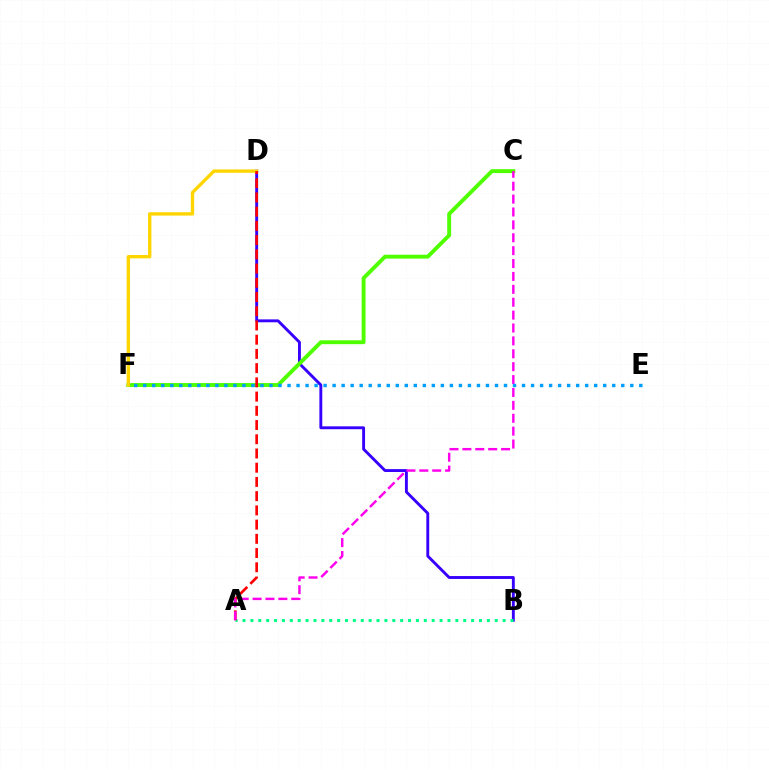{('B', 'D'): [{'color': '#3700ff', 'line_style': 'solid', 'thickness': 2.08}], ('C', 'F'): [{'color': '#4fff00', 'line_style': 'solid', 'thickness': 2.8}], ('D', 'F'): [{'color': '#ffd500', 'line_style': 'solid', 'thickness': 2.42}], ('A', 'B'): [{'color': '#00ff86', 'line_style': 'dotted', 'thickness': 2.14}], ('A', 'D'): [{'color': '#ff0000', 'line_style': 'dashed', 'thickness': 1.93}], ('A', 'C'): [{'color': '#ff00ed', 'line_style': 'dashed', 'thickness': 1.75}], ('E', 'F'): [{'color': '#009eff', 'line_style': 'dotted', 'thickness': 2.45}]}